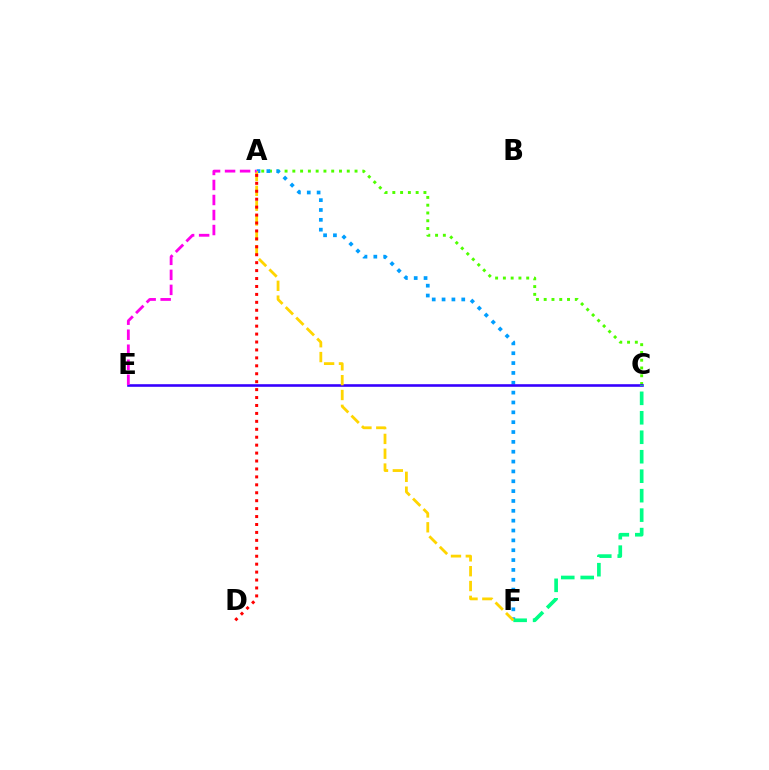{('A', 'C'): [{'color': '#4fff00', 'line_style': 'dotted', 'thickness': 2.11}], ('A', 'F'): [{'color': '#009eff', 'line_style': 'dotted', 'thickness': 2.68}, {'color': '#ffd500', 'line_style': 'dashed', 'thickness': 2.01}], ('C', 'E'): [{'color': '#3700ff', 'line_style': 'solid', 'thickness': 1.87}], ('C', 'F'): [{'color': '#00ff86', 'line_style': 'dashed', 'thickness': 2.64}], ('A', 'D'): [{'color': '#ff0000', 'line_style': 'dotted', 'thickness': 2.16}], ('A', 'E'): [{'color': '#ff00ed', 'line_style': 'dashed', 'thickness': 2.04}]}